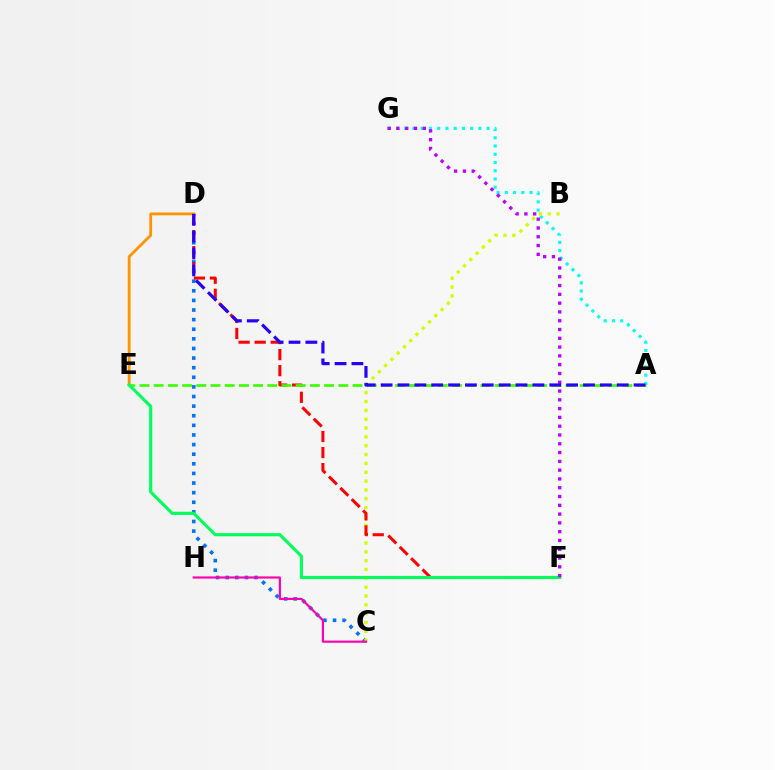{('A', 'G'): [{'color': '#00fff6', 'line_style': 'dotted', 'thickness': 2.24}], ('C', 'D'): [{'color': '#0074ff', 'line_style': 'dotted', 'thickness': 2.61}], ('B', 'C'): [{'color': '#d1ff00', 'line_style': 'dotted', 'thickness': 2.4}], ('D', 'E'): [{'color': '#ff9400', 'line_style': 'solid', 'thickness': 2.03}], ('D', 'F'): [{'color': '#ff0000', 'line_style': 'dashed', 'thickness': 2.18}], ('A', 'E'): [{'color': '#3dff00', 'line_style': 'dashed', 'thickness': 1.93}], ('E', 'F'): [{'color': '#00ff5c', 'line_style': 'solid', 'thickness': 2.25}], ('C', 'H'): [{'color': '#ff00ac', 'line_style': 'solid', 'thickness': 1.58}], ('F', 'G'): [{'color': '#b900ff', 'line_style': 'dotted', 'thickness': 2.39}], ('A', 'D'): [{'color': '#2500ff', 'line_style': 'dashed', 'thickness': 2.29}]}